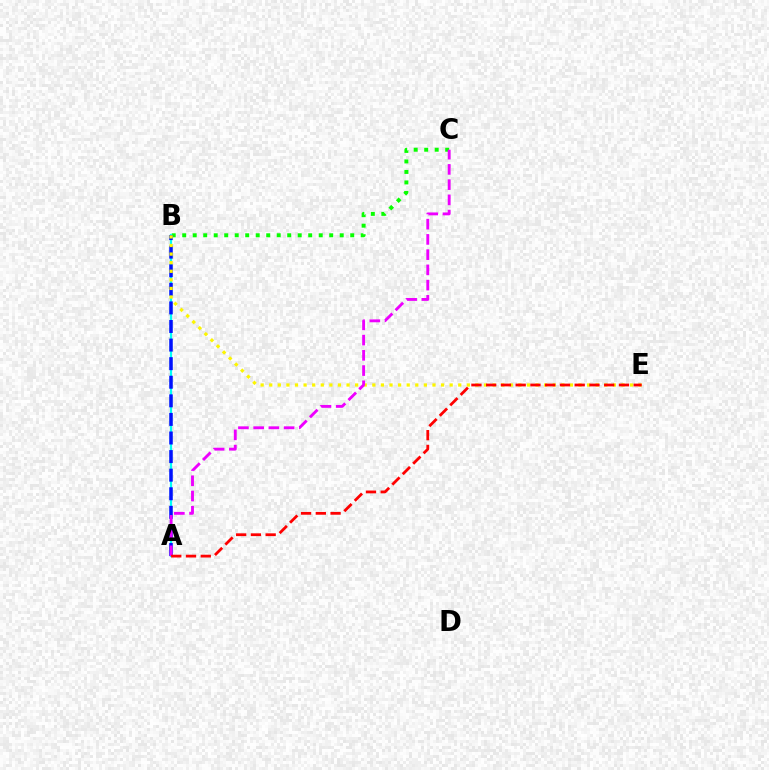{('B', 'C'): [{'color': '#08ff00', 'line_style': 'dotted', 'thickness': 2.85}], ('A', 'B'): [{'color': '#00fff6', 'line_style': 'solid', 'thickness': 1.61}, {'color': '#0010ff', 'line_style': 'dashed', 'thickness': 2.52}], ('B', 'E'): [{'color': '#fcf500', 'line_style': 'dotted', 'thickness': 2.33}], ('A', 'C'): [{'color': '#ee00ff', 'line_style': 'dashed', 'thickness': 2.07}], ('A', 'E'): [{'color': '#ff0000', 'line_style': 'dashed', 'thickness': 2.0}]}